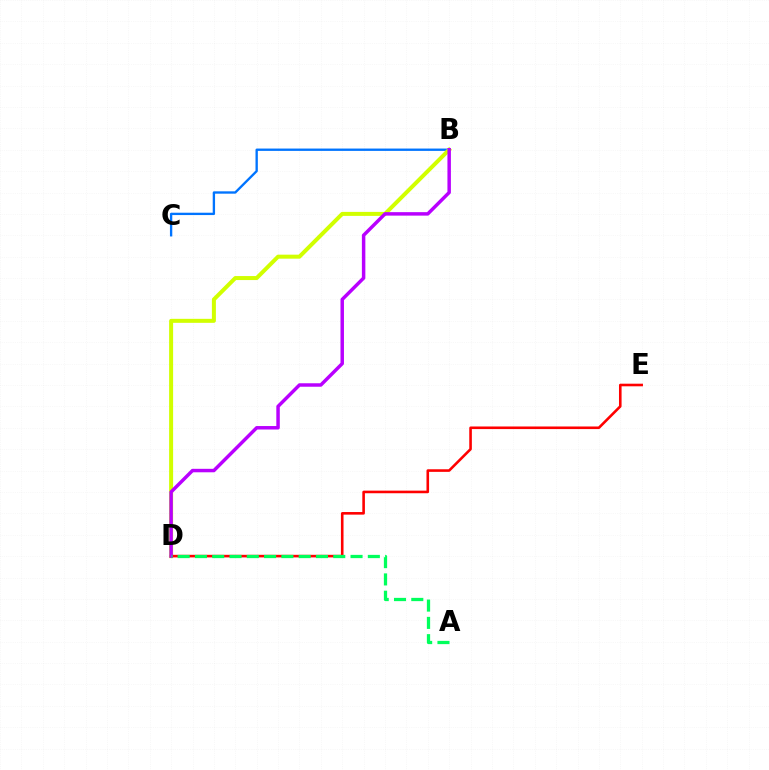{('B', 'C'): [{'color': '#0074ff', 'line_style': 'solid', 'thickness': 1.69}], ('B', 'D'): [{'color': '#d1ff00', 'line_style': 'solid', 'thickness': 2.88}, {'color': '#b900ff', 'line_style': 'solid', 'thickness': 2.5}], ('D', 'E'): [{'color': '#ff0000', 'line_style': 'solid', 'thickness': 1.87}], ('A', 'D'): [{'color': '#00ff5c', 'line_style': 'dashed', 'thickness': 2.35}]}